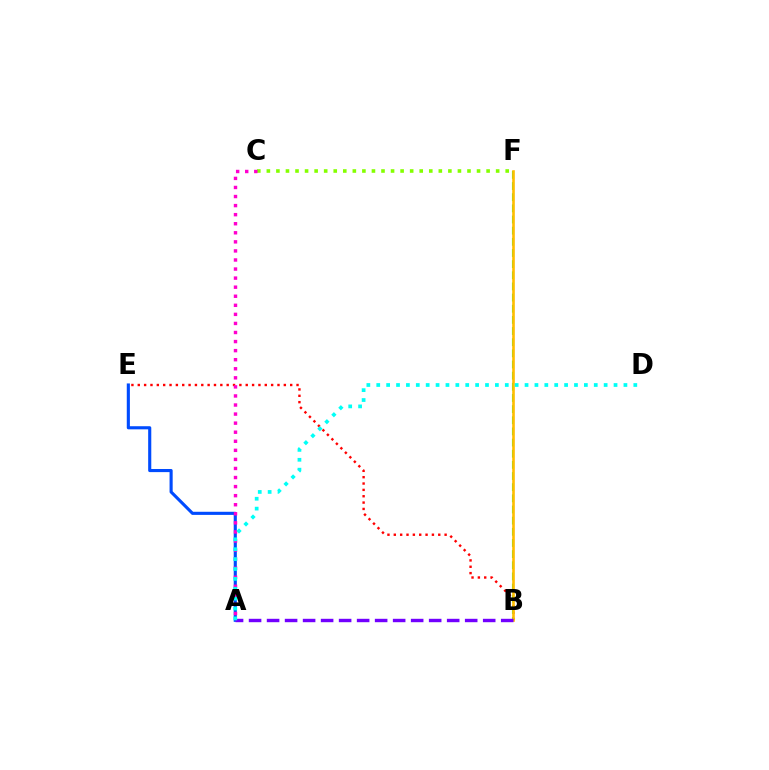{('A', 'E'): [{'color': '#004bff', 'line_style': 'solid', 'thickness': 2.24}], ('B', 'E'): [{'color': '#ff0000', 'line_style': 'dotted', 'thickness': 1.73}], ('B', 'F'): [{'color': '#00ff39', 'line_style': 'dashed', 'thickness': 1.52}, {'color': '#ffbd00', 'line_style': 'solid', 'thickness': 1.89}], ('C', 'F'): [{'color': '#84ff00', 'line_style': 'dotted', 'thickness': 2.6}], ('A', 'C'): [{'color': '#ff00cf', 'line_style': 'dotted', 'thickness': 2.46}], ('A', 'B'): [{'color': '#7200ff', 'line_style': 'dashed', 'thickness': 2.45}], ('A', 'D'): [{'color': '#00fff6', 'line_style': 'dotted', 'thickness': 2.69}]}